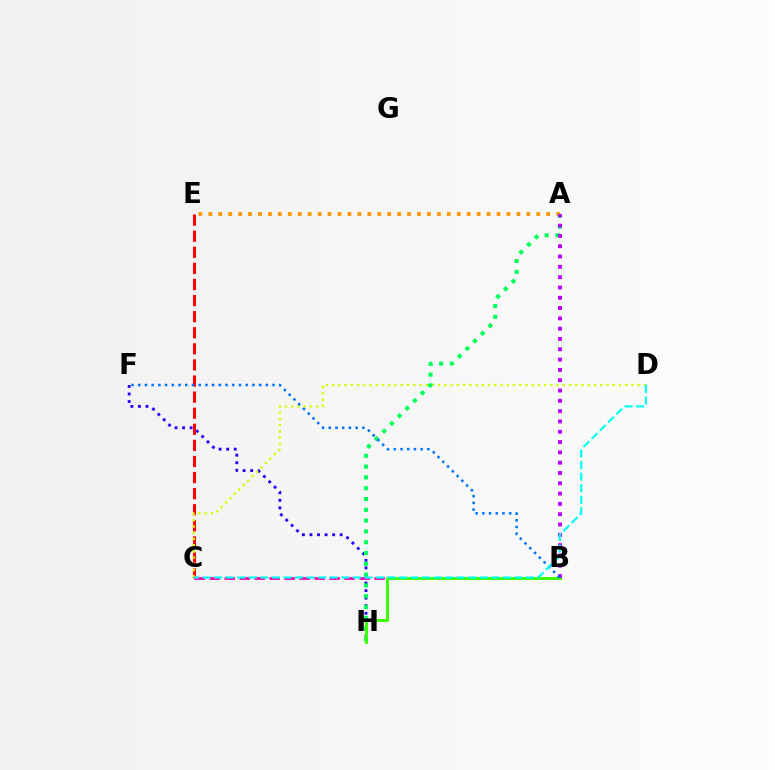{('C', 'E'): [{'color': '#ff0000', 'line_style': 'dashed', 'thickness': 2.19}], ('F', 'H'): [{'color': '#2500ff', 'line_style': 'dotted', 'thickness': 2.05}], ('C', 'D'): [{'color': '#d1ff00', 'line_style': 'dotted', 'thickness': 1.69}, {'color': '#00fff6', 'line_style': 'dashed', 'thickness': 1.57}], ('A', 'E'): [{'color': '#ff9400', 'line_style': 'dotted', 'thickness': 2.7}], ('B', 'C'): [{'color': '#ff00ac', 'line_style': 'dashed', 'thickness': 2.04}], ('A', 'H'): [{'color': '#00ff5c', 'line_style': 'dotted', 'thickness': 2.93}], ('B', 'H'): [{'color': '#3dff00', 'line_style': 'solid', 'thickness': 2.14}], ('A', 'B'): [{'color': '#b900ff', 'line_style': 'dotted', 'thickness': 2.8}], ('B', 'F'): [{'color': '#0074ff', 'line_style': 'dotted', 'thickness': 1.82}]}